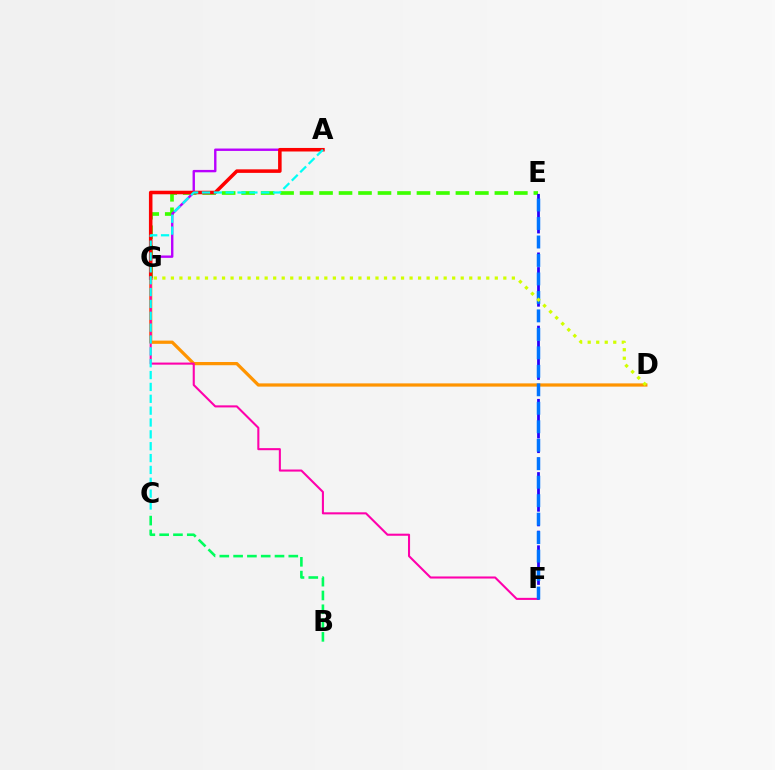{('E', 'G'): [{'color': '#3dff00', 'line_style': 'dashed', 'thickness': 2.65}], ('A', 'G'): [{'color': '#b900ff', 'line_style': 'solid', 'thickness': 1.72}, {'color': '#ff0000', 'line_style': 'solid', 'thickness': 2.55}], ('D', 'G'): [{'color': '#ff9400', 'line_style': 'solid', 'thickness': 2.33}, {'color': '#d1ff00', 'line_style': 'dotted', 'thickness': 2.32}], ('F', 'G'): [{'color': '#ff00ac', 'line_style': 'solid', 'thickness': 1.5}], ('E', 'F'): [{'color': '#2500ff', 'line_style': 'dashed', 'thickness': 1.99}, {'color': '#0074ff', 'line_style': 'dashed', 'thickness': 2.51}], ('B', 'C'): [{'color': '#00ff5c', 'line_style': 'dashed', 'thickness': 1.87}], ('A', 'C'): [{'color': '#00fff6', 'line_style': 'dashed', 'thickness': 1.61}]}